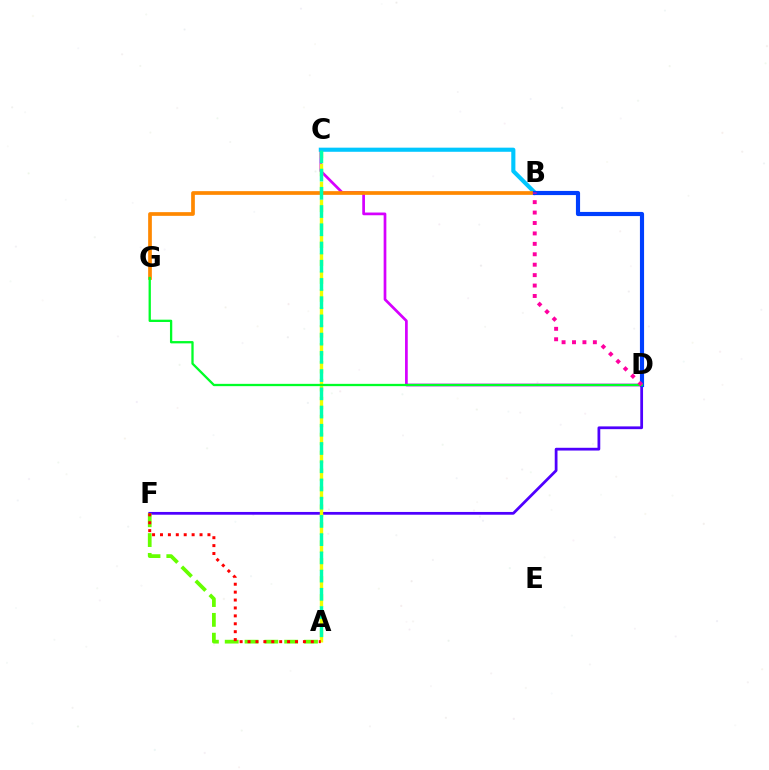{('C', 'D'): [{'color': '#d600ff', 'line_style': 'solid', 'thickness': 1.95}], ('D', 'F'): [{'color': '#4f00ff', 'line_style': 'solid', 'thickness': 1.99}], ('A', 'C'): [{'color': '#eeff00', 'line_style': 'dashed', 'thickness': 2.44}, {'color': '#00ffaf', 'line_style': 'dashed', 'thickness': 2.48}], ('B', 'C'): [{'color': '#00c7ff', 'line_style': 'solid', 'thickness': 2.96}], ('B', 'G'): [{'color': '#ff8800', 'line_style': 'solid', 'thickness': 2.67}], ('A', 'F'): [{'color': '#66ff00', 'line_style': 'dashed', 'thickness': 2.69}, {'color': '#ff0000', 'line_style': 'dotted', 'thickness': 2.15}], ('B', 'D'): [{'color': '#003fff', 'line_style': 'solid', 'thickness': 2.99}, {'color': '#ff00a0', 'line_style': 'dotted', 'thickness': 2.83}], ('D', 'G'): [{'color': '#00ff27', 'line_style': 'solid', 'thickness': 1.66}]}